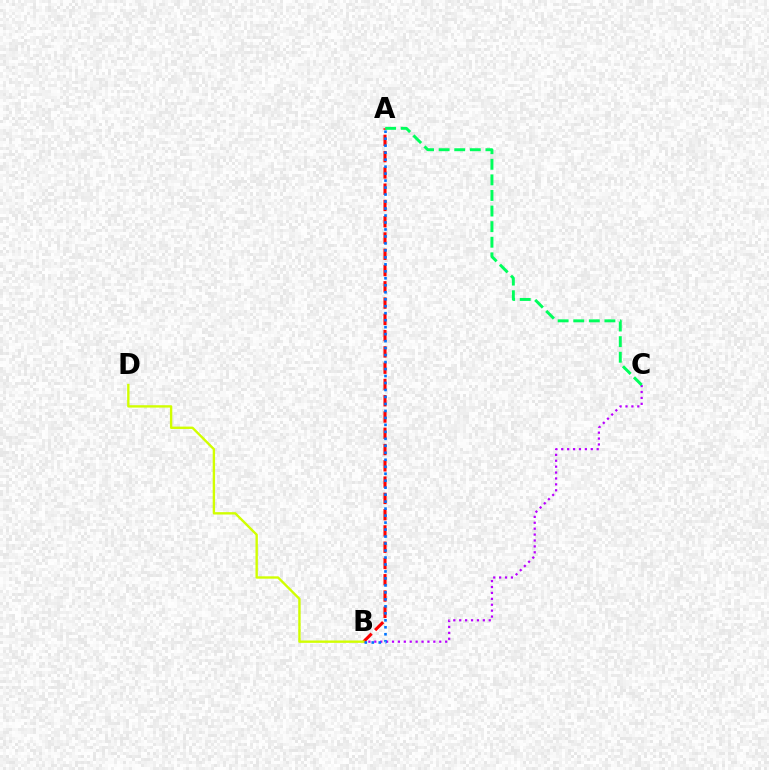{('B', 'C'): [{'color': '#b900ff', 'line_style': 'dotted', 'thickness': 1.6}], ('A', 'B'): [{'color': '#ff0000', 'line_style': 'dashed', 'thickness': 2.21}, {'color': '#0074ff', 'line_style': 'dotted', 'thickness': 1.9}], ('B', 'D'): [{'color': '#d1ff00', 'line_style': 'solid', 'thickness': 1.71}], ('A', 'C'): [{'color': '#00ff5c', 'line_style': 'dashed', 'thickness': 2.12}]}